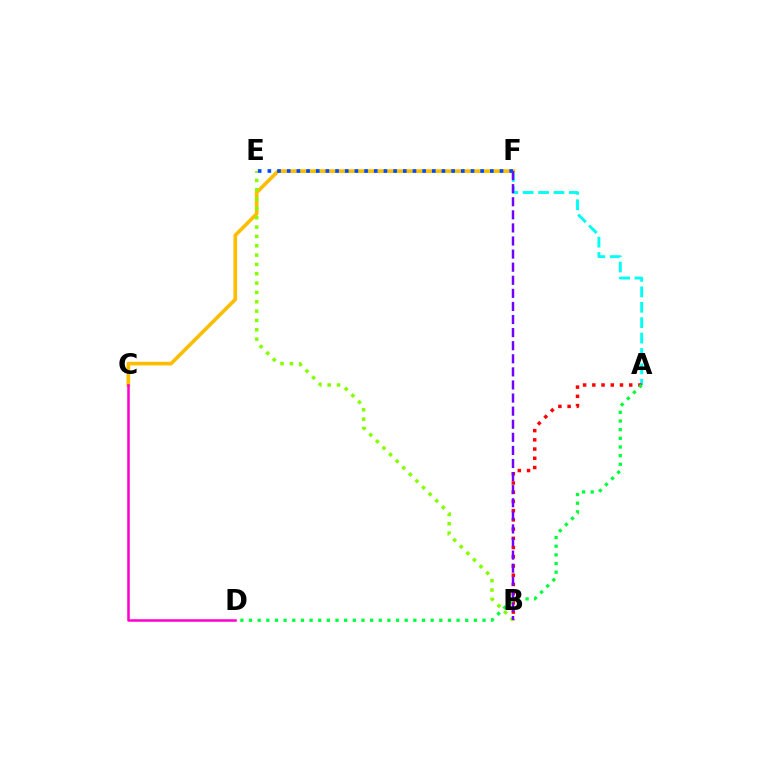{('A', 'F'): [{'color': '#00fff6', 'line_style': 'dashed', 'thickness': 2.09}], ('A', 'B'): [{'color': '#ff0000', 'line_style': 'dotted', 'thickness': 2.51}], ('C', 'F'): [{'color': '#ffbd00', 'line_style': 'solid', 'thickness': 2.64}], ('B', 'E'): [{'color': '#84ff00', 'line_style': 'dotted', 'thickness': 2.54}], ('C', 'D'): [{'color': '#ff00cf', 'line_style': 'solid', 'thickness': 1.82}], ('B', 'F'): [{'color': '#7200ff', 'line_style': 'dashed', 'thickness': 1.78}], ('A', 'D'): [{'color': '#00ff39', 'line_style': 'dotted', 'thickness': 2.35}], ('E', 'F'): [{'color': '#004bff', 'line_style': 'dotted', 'thickness': 2.63}]}